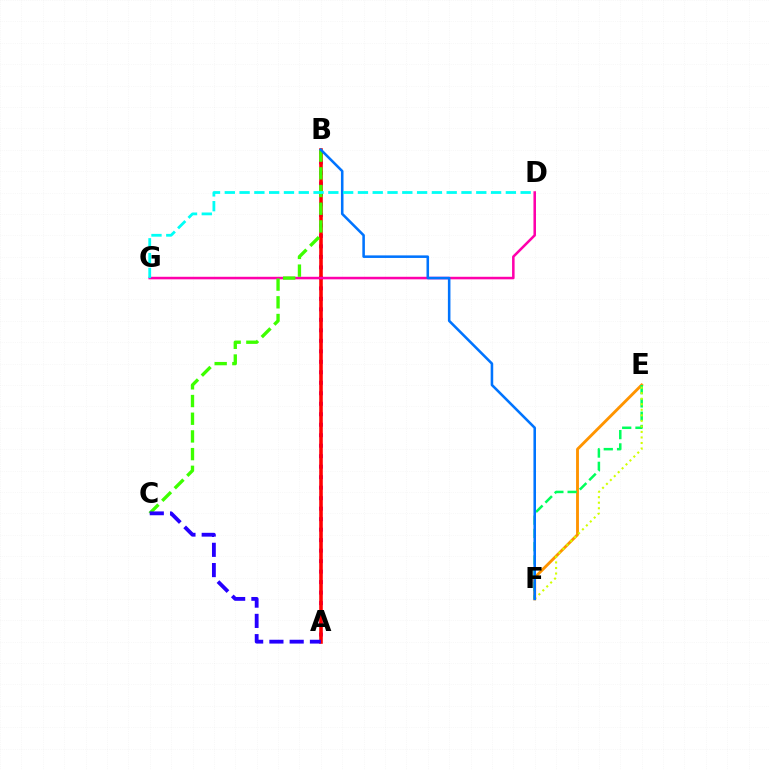{('E', 'F'): [{'color': '#ff9400', 'line_style': 'solid', 'thickness': 2.07}, {'color': '#00ff5c', 'line_style': 'dashed', 'thickness': 1.8}, {'color': '#d1ff00', 'line_style': 'dotted', 'thickness': 1.5}], ('A', 'B'): [{'color': '#b900ff', 'line_style': 'dotted', 'thickness': 2.85}, {'color': '#ff0000', 'line_style': 'solid', 'thickness': 2.58}], ('D', 'G'): [{'color': '#ff00ac', 'line_style': 'solid', 'thickness': 1.83}, {'color': '#00fff6', 'line_style': 'dashed', 'thickness': 2.01}], ('B', 'C'): [{'color': '#3dff00', 'line_style': 'dashed', 'thickness': 2.4}], ('B', 'F'): [{'color': '#0074ff', 'line_style': 'solid', 'thickness': 1.84}], ('A', 'C'): [{'color': '#2500ff', 'line_style': 'dashed', 'thickness': 2.75}]}